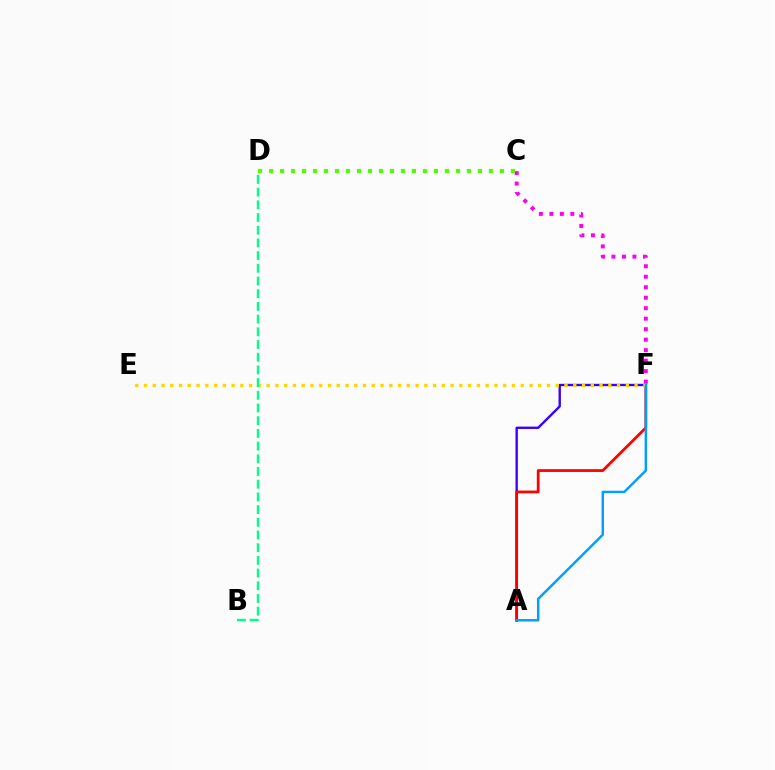{('A', 'F'): [{'color': '#3700ff', 'line_style': 'solid', 'thickness': 1.7}, {'color': '#ff0000', 'line_style': 'solid', 'thickness': 1.99}, {'color': '#009eff', 'line_style': 'solid', 'thickness': 1.76}], ('E', 'F'): [{'color': '#ffd500', 'line_style': 'dotted', 'thickness': 2.38}], ('C', 'F'): [{'color': '#ff00ed', 'line_style': 'dotted', 'thickness': 2.85}], ('C', 'D'): [{'color': '#4fff00', 'line_style': 'dotted', 'thickness': 2.99}], ('B', 'D'): [{'color': '#00ff86', 'line_style': 'dashed', 'thickness': 1.73}]}